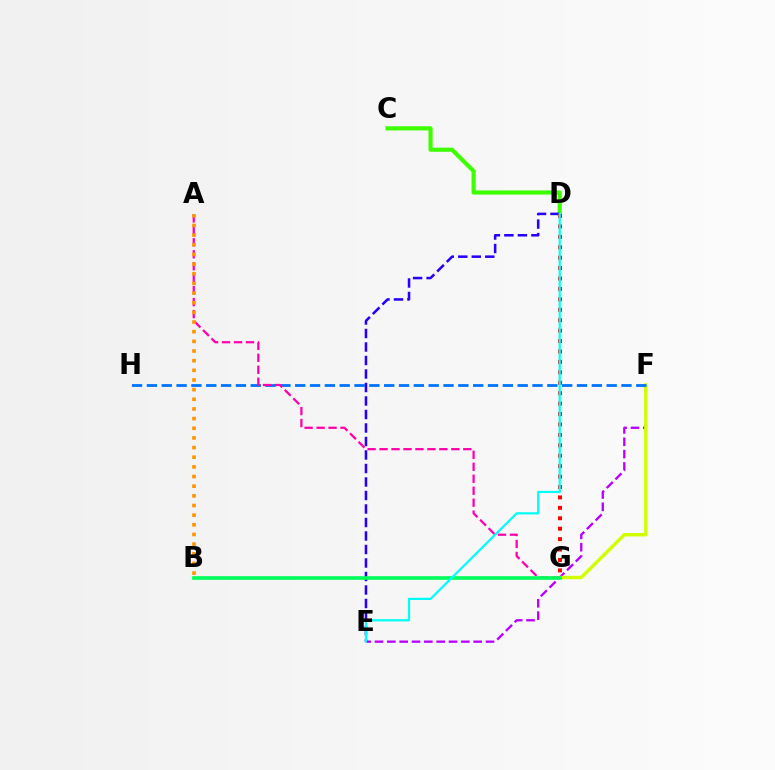{('C', 'D'): [{'color': '#3dff00', 'line_style': 'solid', 'thickness': 2.99}], ('E', 'F'): [{'color': '#b900ff', 'line_style': 'dashed', 'thickness': 1.68}], ('F', 'G'): [{'color': '#d1ff00', 'line_style': 'solid', 'thickness': 2.48}], ('F', 'H'): [{'color': '#0074ff', 'line_style': 'dashed', 'thickness': 2.01}], ('D', 'E'): [{'color': '#2500ff', 'line_style': 'dashed', 'thickness': 1.83}, {'color': '#00fff6', 'line_style': 'solid', 'thickness': 1.61}], ('D', 'G'): [{'color': '#ff0000', 'line_style': 'dotted', 'thickness': 2.83}], ('A', 'G'): [{'color': '#ff00ac', 'line_style': 'dashed', 'thickness': 1.63}], ('A', 'B'): [{'color': '#ff9400', 'line_style': 'dotted', 'thickness': 2.62}], ('B', 'G'): [{'color': '#00ff5c', 'line_style': 'solid', 'thickness': 2.65}]}